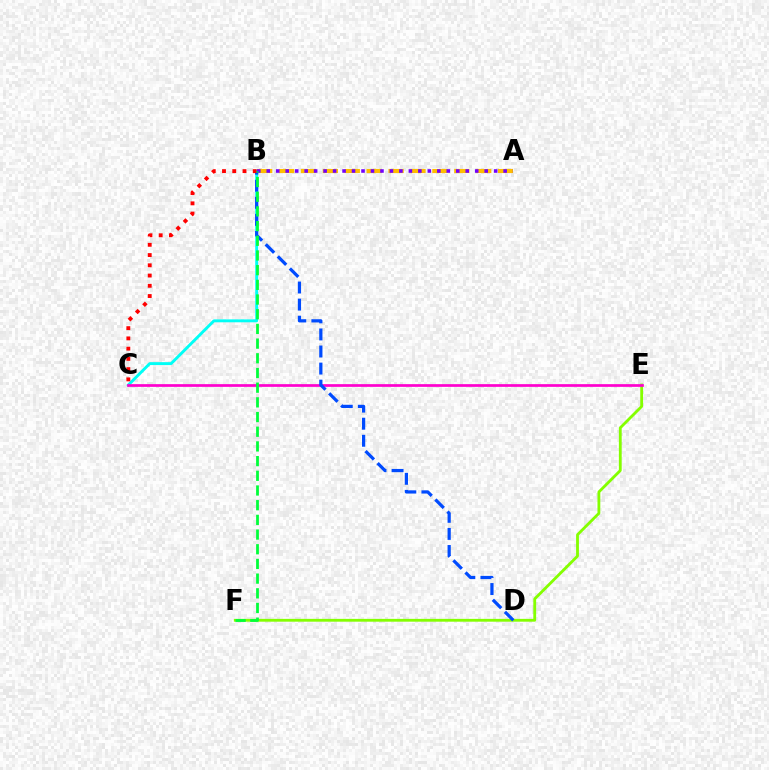{('B', 'C'): [{'color': '#00fff6', 'line_style': 'solid', 'thickness': 2.1}, {'color': '#ff0000', 'line_style': 'dotted', 'thickness': 2.78}], ('A', 'B'): [{'color': '#ffbd00', 'line_style': 'dashed', 'thickness': 2.98}, {'color': '#7200ff', 'line_style': 'dotted', 'thickness': 2.57}], ('E', 'F'): [{'color': '#84ff00', 'line_style': 'solid', 'thickness': 2.03}], ('C', 'E'): [{'color': '#ff00cf', 'line_style': 'solid', 'thickness': 1.95}], ('B', 'D'): [{'color': '#004bff', 'line_style': 'dashed', 'thickness': 2.32}], ('B', 'F'): [{'color': '#00ff39', 'line_style': 'dashed', 'thickness': 2.0}]}